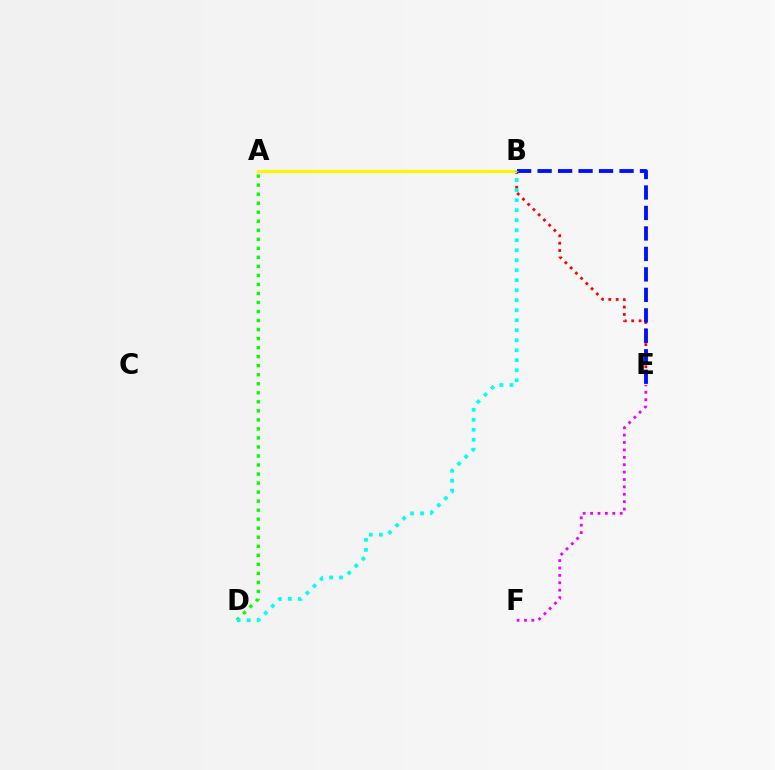{('B', 'E'): [{'color': '#ff0000', 'line_style': 'dotted', 'thickness': 2.01}, {'color': '#0010ff', 'line_style': 'dashed', 'thickness': 2.78}], ('A', 'B'): [{'color': '#fcf500', 'line_style': 'solid', 'thickness': 2.29}], ('A', 'D'): [{'color': '#08ff00', 'line_style': 'dotted', 'thickness': 2.45}], ('E', 'F'): [{'color': '#ee00ff', 'line_style': 'dotted', 'thickness': 2.01}], ('B', 'D'): [{'color': '#00fff6', 'line_style': 'dotted', 'thickness': 2.72}]}